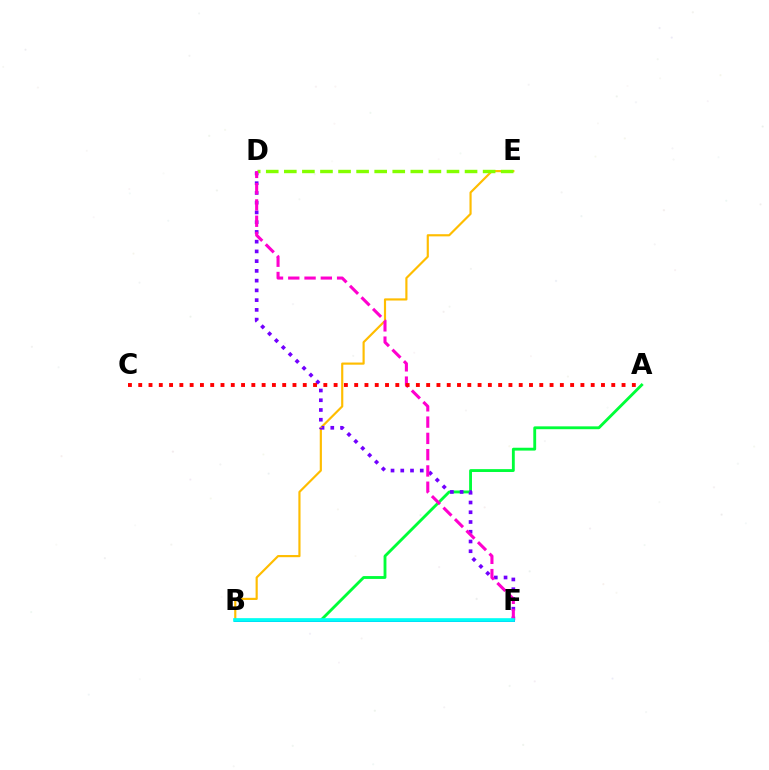{('B', 'E'): [{'color': '#ffbd00', 'line_style': 'solid', 'thickness': 1.56}], ('A', 'B'): [{'color': '#00ff39', 'line_style': 'solid', 'thickness': 2.06}], ('D', 'F'): [{'color': '#7200ff', 'line_style': 'dotted', 'thickness': 2.65}, {'color': '#ff00cf', 'line_style': 'dashed', 'thickness': 2.21}], ('D', 'E'): [{'color': '#84ff00', 'line_style': 'dashed', 'thickness': 2.46}], ('B', 'F'): [{'color': '#004bff', 'line_style': 'solid', 'thickness': 2.06}, {'color': '#00fff6', 'line_style': 'solid', 'thickness': 2.62}], ('A', 'C'): [{'color': '#ff0000', 'line_style': 'dotted', 'thickness': 2.79}]}